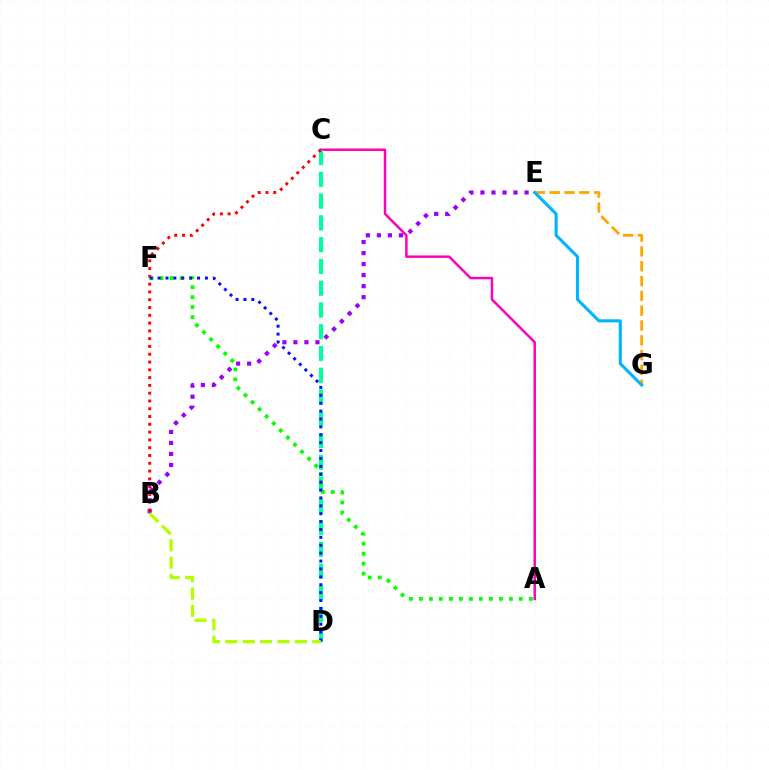{('A', 'C'): [{'color': '#ff00bd', 'line_style': 'solid', 'thickness': 1.79}], ('C', 'D'): [{'color': '#00ff9d', 'line_style': 'dashed', 'thickness': 2.96}], ('E', 'G'): [{'color': '#ffa500', 'line_style': 'dashed', 'thickness': 2.01}, {'color': '#00b5ff', 'line_style': 'solid', 'thickness': 2.21}], ('B', 'E'): [{'color': '#9b00ff', 'line_style': 'dotted', 'thickness': 3.0}], ('B', 'C'): [{'color': '#ff0000', 'line_style': 'dotted', 'thickness': 2.12}], ('A', 'F'): [{'color': '#08ff00', 'line_style': 'dotted', 'thickness': 2.72}], ('D', 'F'): [{'color': '#0010ff', 'line_style': 'dotted', 'thickness': 2.14}], ('B', 'D'): [{'color': '#b3ff00', 'line_style': 'dashed', 'thickness': 2.36}]}